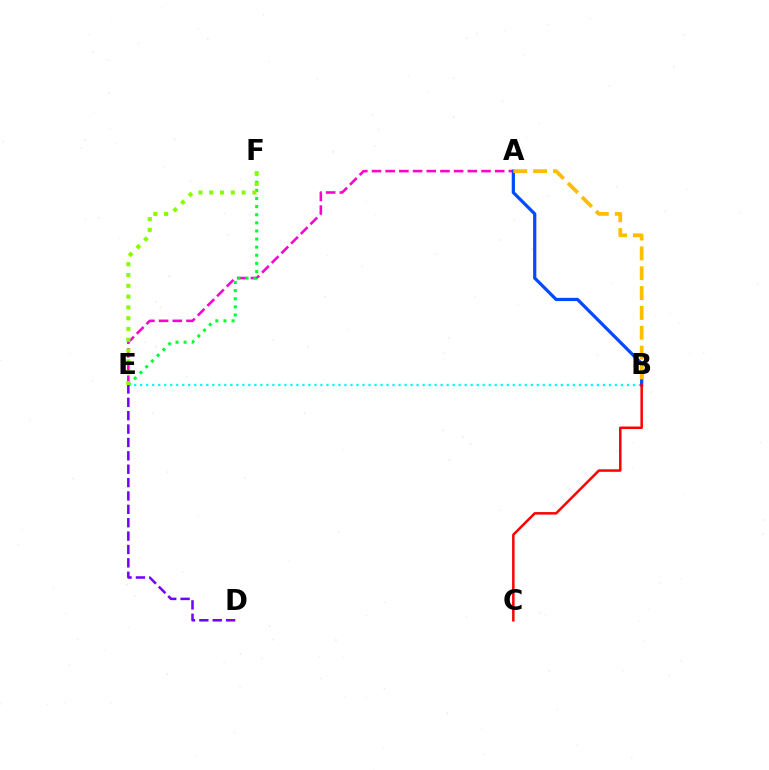{('A', 'E'): [{'color': '#ff00cf', 'line_style': 'dashed', 'thickness': 1.86}], ('E', 'F'): [{'color': '#00ff39', 'line_style': 'dotted', 'thickness': 2.2}, {'color': '#84ff00', 'line_style': 'dotted', 'thickness': 2.93}], ('B', 'E'): [{'color': '#00fff6', 'line_style': 'dotted', 'thickness': 1.63}], ('A', 'B'): [{'color': '#004bff', 'line_style': 'solid', 'thickness': 2.32}, {'color': '#ffbd00', 'line_style': 'dashed', 'thickness': 2.7}], ('B', 'C'): [{'color': '#ff0000', 'line_style': 'solid', 'thickness': 1.79}], ('D', 'E'): [{'color': '#7200ff', 'line_style': 'dashed', 'thickness': 1.82}]}